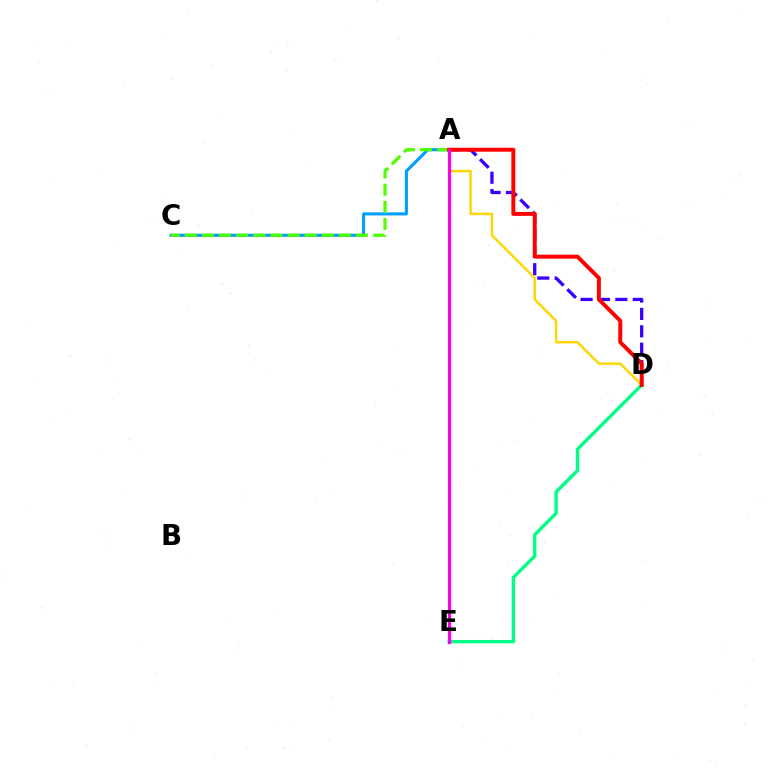{('A', 'D'): [{'color': '#3700ff', 'line_style': 'dashed', 'thickness': 2.36}, {'color': '#ffd500', 'line_style': 'solid', 'thickness': 1.74}, {'color': '#ff0000', 'line_style': 'solid', 'thickness': 2.84}], ('A', 'C'): [{'color': '#009eff', 'line_style': 'solid', 'thickness': 2.22}, {'color': '#4fff00', 'line_style': 'dashed', 'thickness': 2.33}], ('D', 'E'): [{'color': '#00ff86', 'line_style': 'solid', 'thickness': 2.45}], ('A', 'E'): [{'color': '#ff00ed', 'line_style': 'solid', 'thickness': 2.28}]}